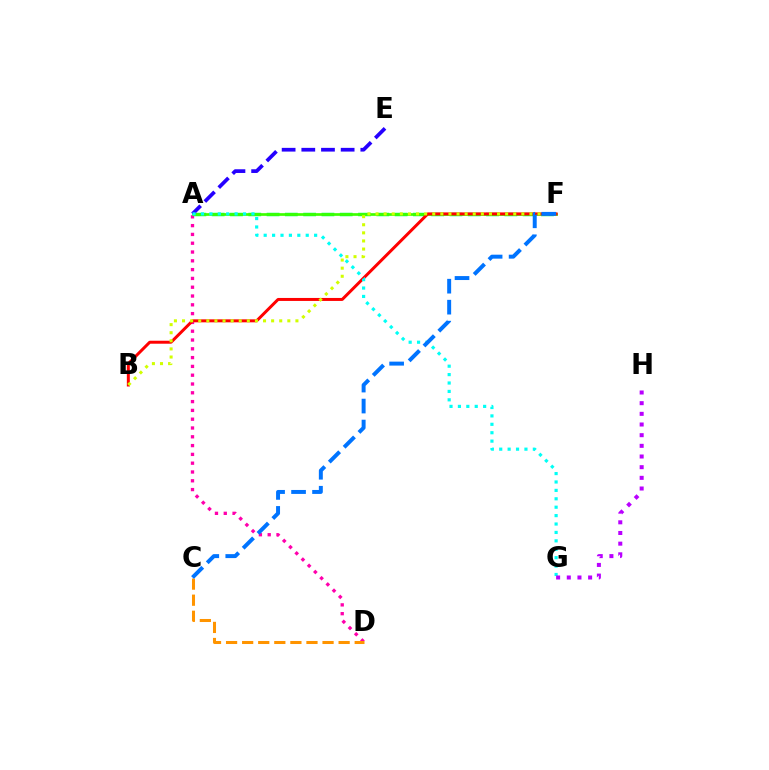{('A', 'D'): [{'color': '#ff00ac', 'line_style': 'dotted', 'thickness': 2.39}], ('A', 'F'): [{'color': '#00ff5c', 'line_style': 'dashed', 'thickness': 2.48}, {'color': '#3dff00', 'line_style': 'solid', 'thickness': 1.94}], ('C', 'D'): [{'color': '#ff9400', 'line_style': 'dashed', 'thickness': 2.18}], ('B', 'F'): [{'color': '#ff0000', 'line_style': 'solid', 'thickness': 2.15}, {'color': '#d1ff00', 'line_style': 'dotted', 'thickness': 2.2}], ('A', 'E'): [{'color': '#2500ff', 'line_style': 'dashed', 'thickness': 2.67}], ('A', 'G'): [{'color': '#00fff6', 'line_style': 'dotted', 'thickness': 2.28}], ('G', 'H'): [{'color': '#b900ff', 'line_style': 'dotted', 'thickness': 2.9}], ('C', 'F'): [{'color': '#0074ff', 'line_style': 'dashed', 'thickness': 2.85}]}